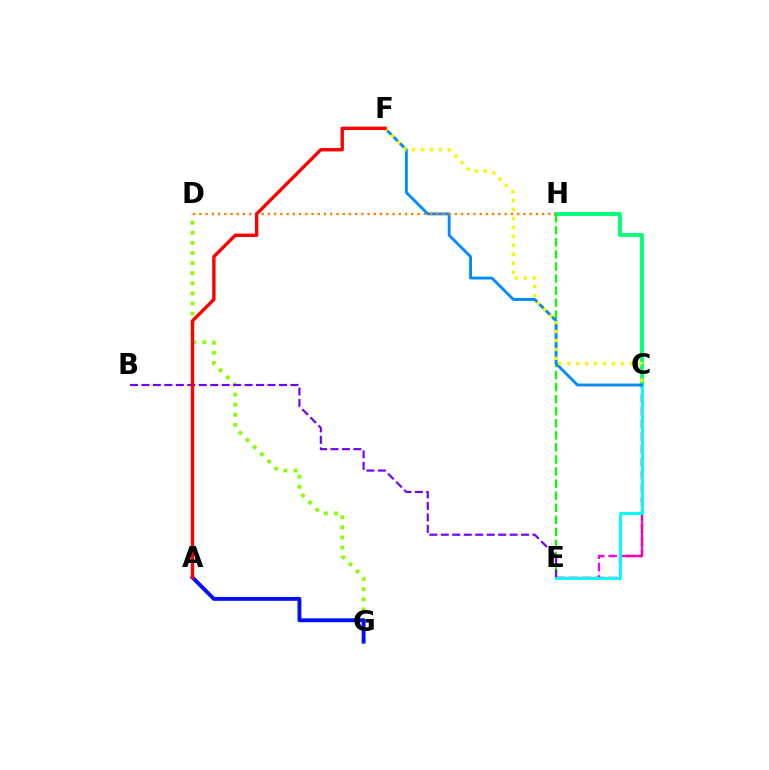{('C', 'E'): [{'color': '#ee00ff', 'line_style': 'dashed', 'thickness': 1.68}, {'color': '#ff0094', 'line_style': 'dashed', 'thickness': 1.78}, {'color': '#00fff6', 'line_style': 'solid', 'thickness': 2.16}], ('C', 'H'): [{'color': '#00ff74', 'line_style': 'solid', 'thickness': 2.76}], ('D', 'G'): [{'color': '#84ff00', 'line_style': 'dotted', 'thickness': 2.75}], ('E', 'H'): [{'color': '#08ff00', 'line_style': 'dashed', 'thickness': 1.64}], ('B', 'E'): [{'color': '#7200ff', 'line_style': 'dashed', 'thickness': 1.56}], ('C', 'F'): [{'color': '#008cff', 'line_style': 'solid', 'thickness': 2.07}, {'color': '#fcf500', 'line_style': 'dotted', 'thickness': 2.43}], ('A', 'G'): [{'color': '#0010ff', 'line_style': 'solid', 'thickness': 2.79}], ('D', 'H'): [{'color': '#ff7c00', 'line_style': 'dotted', 'thickness': 1.69}], ('A', 'F'): [{'color': '#ff0000', 'line_style': 'solid', 'thickness': 2.43}]}